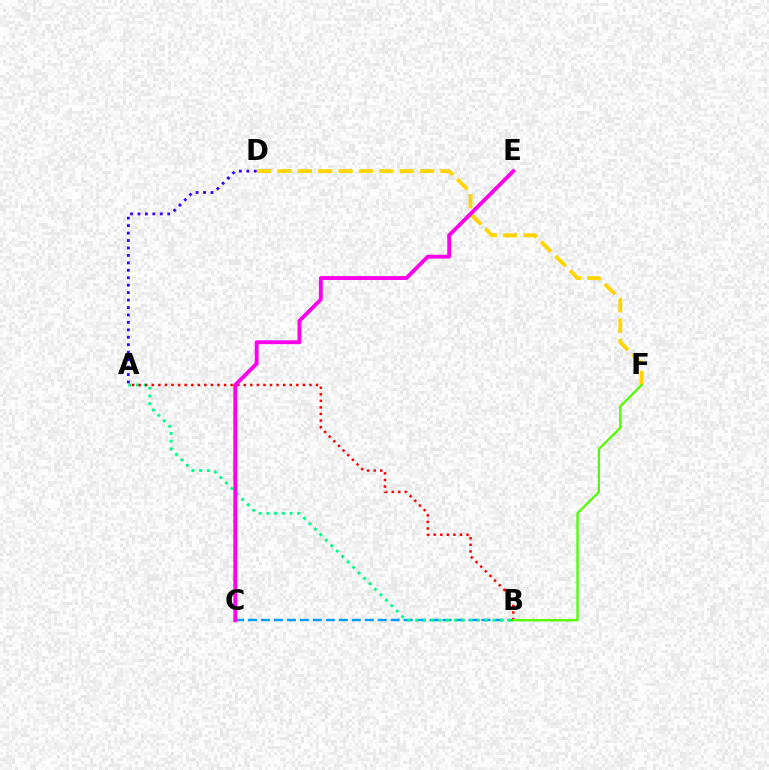{('B', 'C'): [{'color': '#009eff', 'line_style': 'dashed', 'thickness': 1.76}], ('A', 'B'): [{'color': '#00ff86', 'line_style': 'dotted', 'thickness': 2.1}, {'color': '#ff0000', 'line_style': 'dotted', 'thickness': 1.78}], ('A', 'D'): [{'color': '#3700ff', 'line_style': 'dotted', 'thickness': 2.02}], ('D', 'F'): [{'color': '#ffd500', 'line_style': 'dashed', 'thickness': 2.77}], ('C', 'E'): [{'color': '#ff00ed', 'line_style': 'solid', 'thickness': 2.78}], ('B', 'F'): [{'color': '#4fff00', 'line_style': 'solid', 'thickness': 1.65}]}